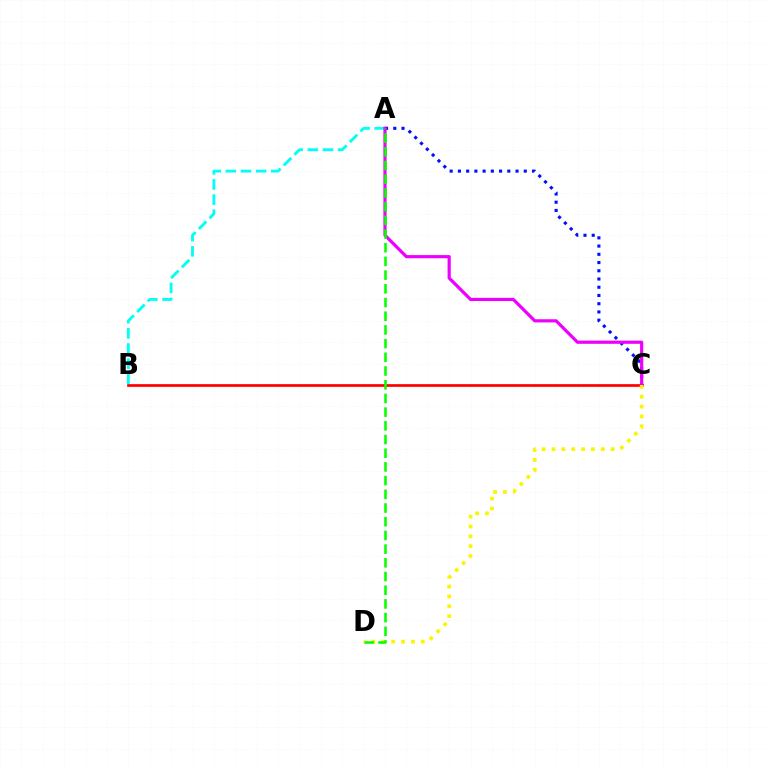{('A', 'B'): [{'color': '#00fff6', 'line_style': 'dashed', 'thickness': 2.06}], ('A', 'C'): [{'color': '#0010ff', 'line_style': 'dotted', 'thickness': 2.24}, {'color': '#ee00ff', 'line_style': 'solid', 'thickness': 2.3}], ('B', 'C'): [{'color': '#ff0000', 'line_style': 'solid', 'thickness': 1.94}], ('C', 'D'): [{'color': '#fcf500', 'line_style': 'dotted', 'thickness': 2.68}], ('A', 'D'): [{'color': '#08ff00', 'line_style': 'dashed', 'thickness': 1.86}]}